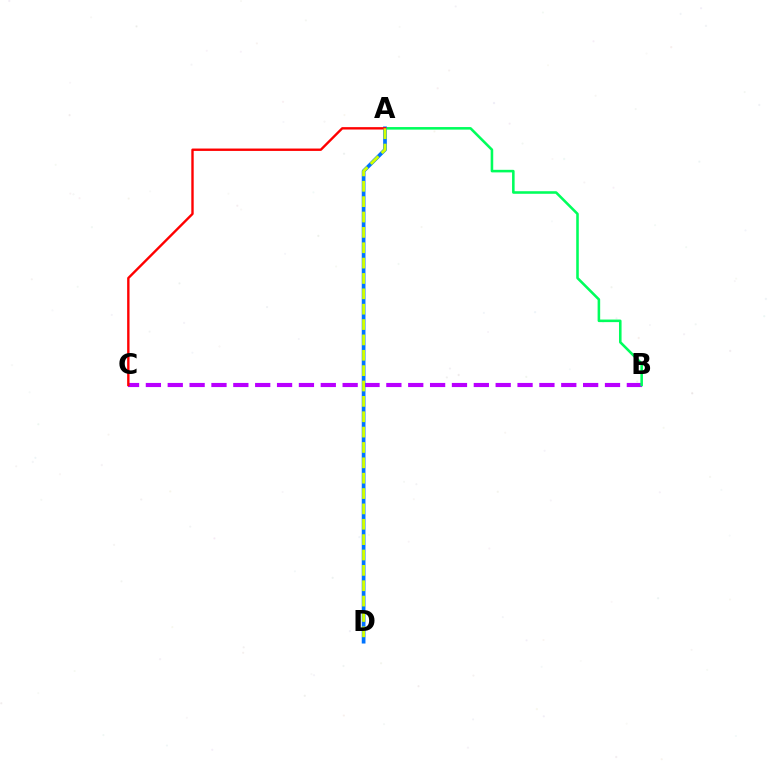{('B', 'C'): [{'color': '#b900ff', 'line_style': 'dashed', 'thickness': 2.97}], ('A', 'B'): [{'color': '#00ff5c', 'line_style': 'solid', 'thickness': 1.85}], ('A', 'D'): [{'color': '#0074ff', 'line_style': 'solid', 'thickness': 2.67}, {'color': '#d1ff00', 'line_style': 'dashed', 'thickness': 2.09}], ('A', 'C'): [{'color': '#ff0000', 'line_style': 'solid', 'thickness': 1.72}]}